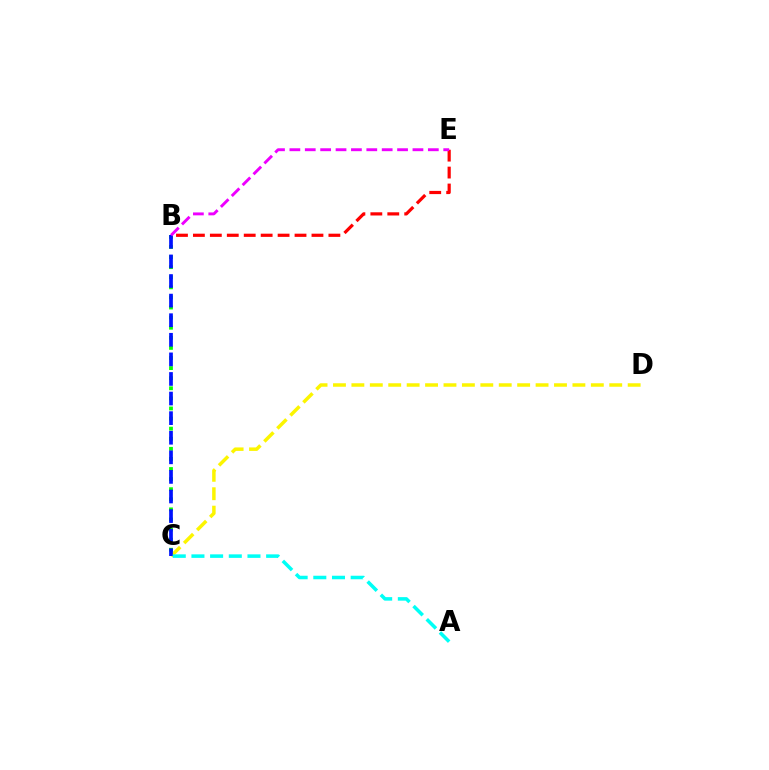{('B', 'C'): [{'color': '#08ff00', 'line_style': 'dotted', 'thickness': 2.74}, {'color': '#0010ff', 'line_style': 'dashed', 'thickness': 2.66}], ('C', 'D'): [{'color': '#fcf500', 'line_style': 'dashed', 'thickness': 2.5}], ('B', 'E'): [{'color': '#ff0000', 'line_style': 'dashed', 'thickness': 2.3}, {'color': '#ee00ff', 'line_style': 'dashed', 'thickness': 2.09}], ('A', 'C'): [{'color': '#00fff6', 'line_style': 'dashed', 'thickness': 2.54}]}